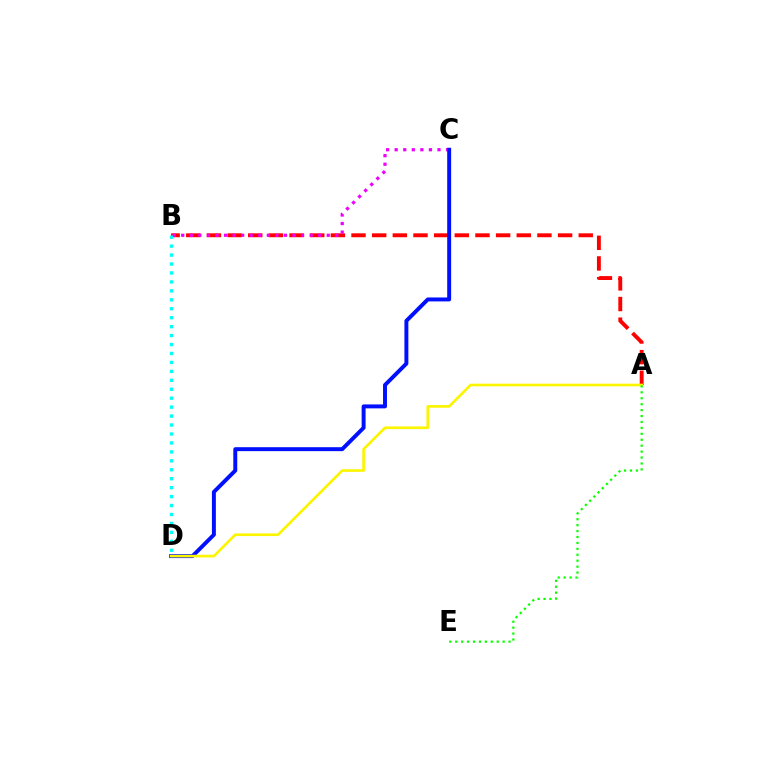{('A', 'B'): [{'color': '#ff0000', 'line_style': 'dashed', 'thickness': 2.81}], ('B', 'C'): [{'color': '#ee00ff', 'line_style': 'dotted', 'thickness': 2.33}], ('C', 'D'): [{'color': '#0010ff', 'line_style': 'solid', 'thickness': 2.84}], ('A', 'D'): [{'color': '#fcf500', 'line_style': 'solid', 'thickness': 1.92}], ('A', 'E'): [{'color': '#08ff00', 'line_style': 'dotted', 'thickness': 1.61}], ('B', 'D'): [{'color': '#00fff6', 'line_style': 'dotted', 'thickness': 2.43}]}